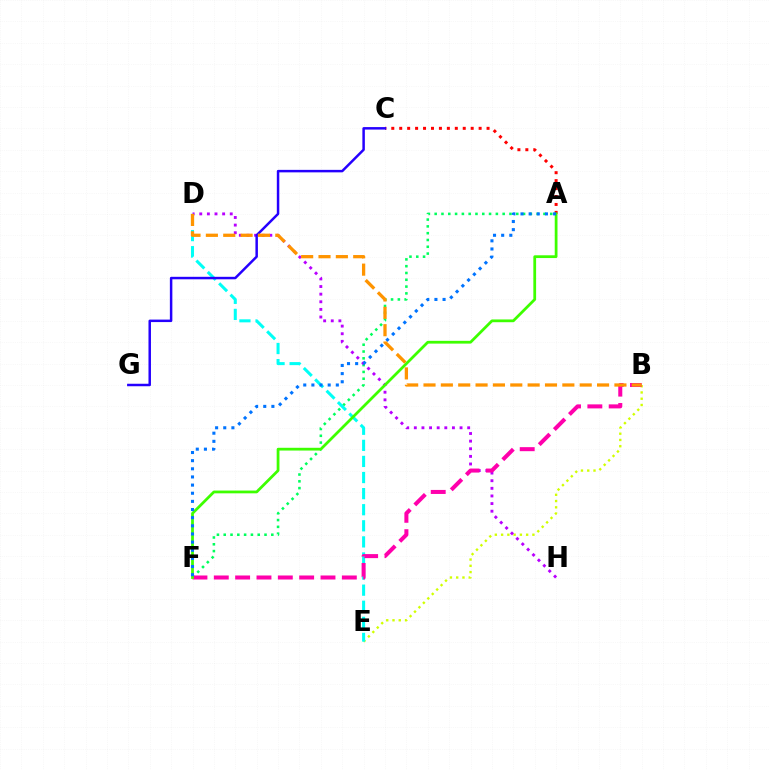{('A', 'F'): [{'color': '#00ff5c', 'line_style': 'dotted', 'thickness': 1.85}, {'color': '#3dff00', 'line_style': 'solid', 'thickness': 1.99}, {'color': '#0074ff', 'line_style': 'dotted', 'thickness': 2.21}], ('B', 'E'): [{'color': '#d1ff00', 'line_style': 'dotted', 'thickness': 1.7}], ('A', 'C'): [{'color': '#ff0000', 'line_style': 'dotted', 'thickness': 2.16}], ('D', 'H'): [{'color': '#b900ff', 'line_style': 'dotted', 'thickness': 2.07}], ('D', 'E'): [{'color': '#00fff6', 'line_style': 'dashed', 'thickness': 2.19}], ('B', 'F'): [{'color': '#ff00ac', 'line_style': 'dashed', 'thickness': 2.9}], ('C', 'G'): [{'color': '#2500ff', 'line_style': 'solid', 'thickness': 1.79}], ('B', 'D'): [{'color': '#ff9400', 'line_style': 'dashed', 'thickness': 2.36}]}